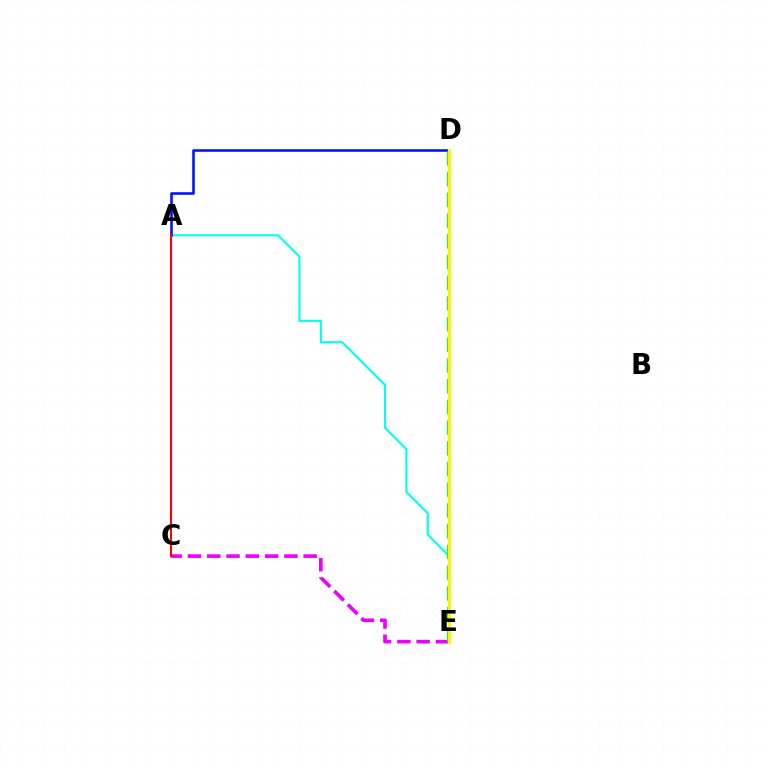{('A', 'E'): [{'color': '#00fff6', 'line_style': 'solid', 'thickness': 1.52}], ('C', 'E'): [{'color': '#ee00ff', 'line_style': 'dashed', 'thickness': 2.62}], ('A', 'D'): [{'color': '#0010ff', 'line_style': 'solid', 'thickness': 1.85}], ('D', 'E'): [{'color': '#08ff00', 'line_style': 'dashed', 'thickness': 2.81}, {'color': '#fcf500', 'line_style': 'solid', 'thickness': 2.22}], ('A', 'C'): [{'color': '#ff0000', 'line_style': 'solid', 'thickness': 1.51}]}